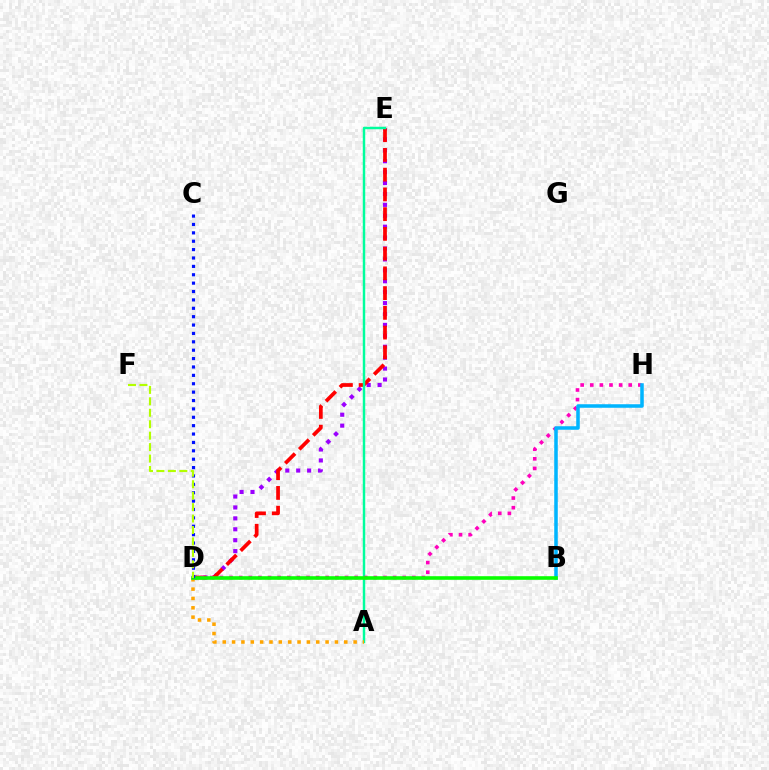{('D', 'E'): [{'color': '#9b00ff', 'line_style': 'dotted', 'thickness': 2.97}, {'color': '#ff0000', 'line_style': 'dashed', 'thickness': 2.68}], ('A', 'E'): [{'color': '#00ff9d', 'line_style': 'solid', 'thickness': 1.77}], ('D', 'H'): [{'color': '#ff00bd', 'line_style': 'dotted', 'thickness': 2.61}], ('A', 'D'): [{'color': '#ffa500', 'line_style': 'dotted', 'thickness': 2.54}], ('B', 'H'): [{'color': '#00b5ff', 'line_style': 'solid', 'thickness': 2.54}], ('B', 'D'): [{'color': '#08ff00', 'line_style': 'solid', 'thickness': 2.59}], ('C', 'D'): [{'color': '#0010ff', 'line_style': 'dotted', 'thickness': 2.28}], ('D', 'F'): [{'color': '#b3ff00', 'line_style': 'dashed', 'thickness': 1.55}]}